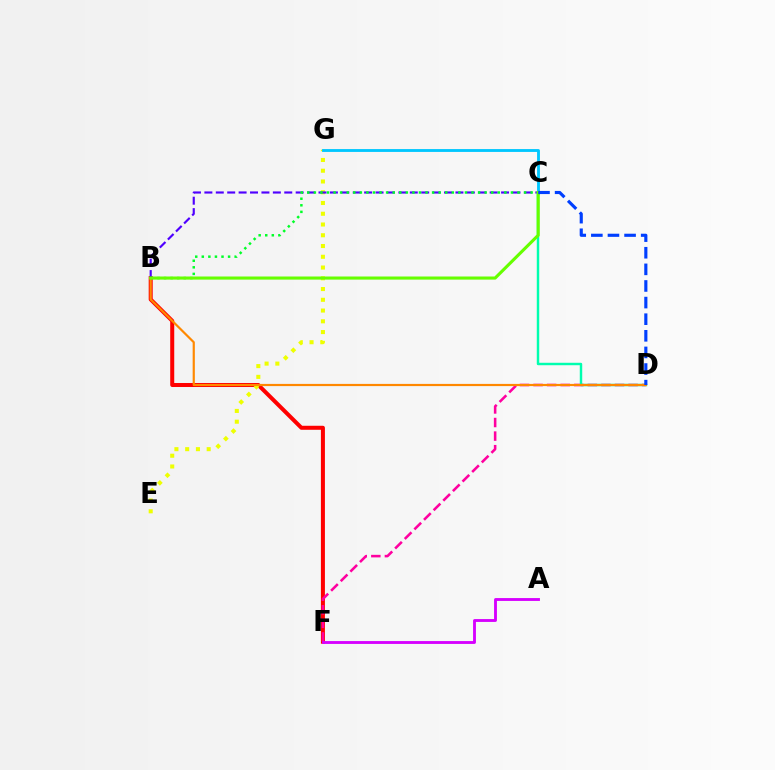{('B', 'F'): [{'color': '#ff0000', 'line_style': 'solid', 'thickness': 2.89}], ('E', 'G'): [{'color': '#eeff00', 'line_style': 'dotted', 'thickness': 2.92}], ('D', 'F'): [{'color': '#ff00a0', 'line_style': 'dashed', 'thickness': 1.84}], ('B', 'C'): [{'color': '#4f00ff', 'line_style': 'dashed', 'thickness': 1.55}, {'color': '#00ff27', 'line_style': 'dotted', 'thickness': 1.78}, {'color': '#66ff00', 'line_style': 'solid', 'thickness': 2.24}], ('A', 'F'): [{'color': '#d600ff', 'line_style': 'solid', 'thickness': 2.06}], ('C', 'D'): [{'color': '#00ffaf', 'line_style': 'solid', 'thickness': 1.76}, {'color': '#003fff', 'line_style': 'dashed', 'thickness': 2.26}], ('B', 'D'): [{'color': '#ff8800', 'line_style': 'solid', 'thickness': 1.58}], ('C', 'G'): [{'color': '#00c7ff', 'line_style': 'solid', 'thickness': 2.05}]}